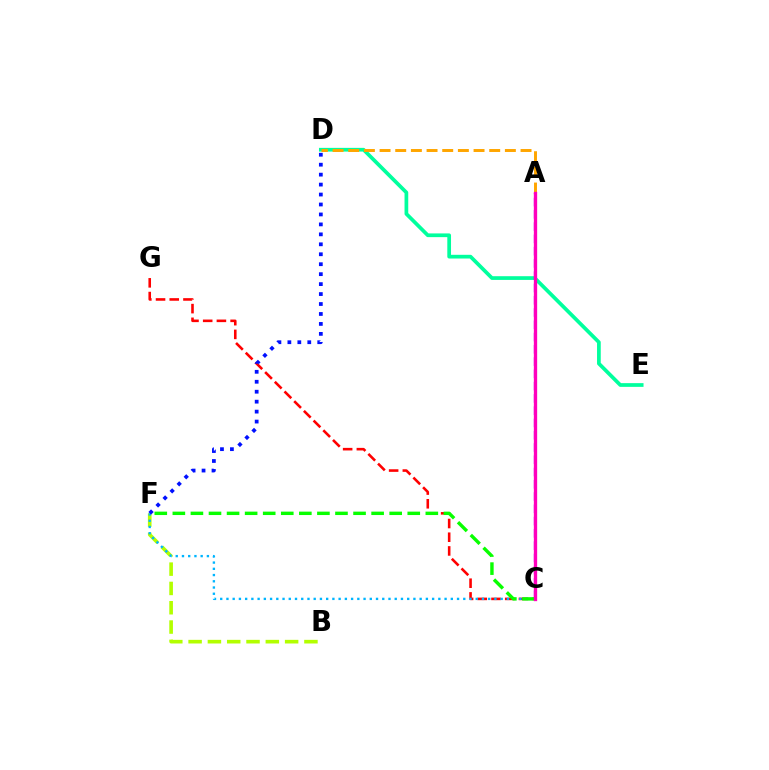{('D', 'E'): [{'color': '#00ff9d', 'line_style': 'solid', 'thickness': 2.68}], ('C', 'G'): [{'color': '#ff0000', 'line_style': 'dashed', 'thickness': 1.86}], ('B', 'F'): [{'color': '#b3ff00', 'line_style': 'dashed', 'thickness': 2.62}], ('C', 'F'): [{'color': '#00b5ff', 'line_style': 'dotted', 'thickness': 1.69}, {'color': '#08ff00', 'line_style': 'dashed', 'thickness': 2.45}], ('A', 'C'): [{'color': '#9b00ff', 'line_style': 'dashed', 'thickness': 1.67}, {'color': '#ff00bd', 'line_style': 'solid', 'thickness': 2.38}], ('D', 'F'): [{'color': '#0010ff', 'line_style': 'dotted', 'thickness': 2.7}], ('A', 'D'): [{'color': '#ffa500', 'line_style': 'dashed', 'thickness': 2.13}]}